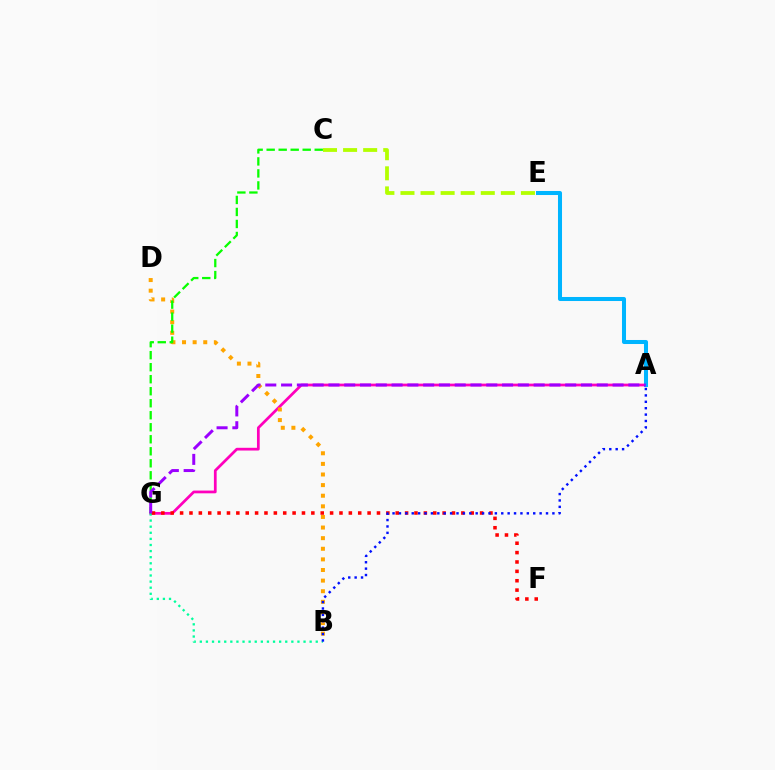{('A', 'G'): [{'color': '#ff00bd', 'line_style': 'solid', 'thickness': 1.97}, {'color': '#9b00ff', 'line_style': 'dashed', 'thickness': 2.14}], ('B', 'G'): [{'color': '#00ff9d', 'line_style': 'dotted', 'thickness': 1.66}], ('B', 'D'): [{'color': '#ffa500', 'line_style': 'dotted', 'thickness': 2.88}], ('C', 'G'): [{'color': '#08ff00', 'line_style': 'dashed', 'thickness': 1.63}], ('F', 'G'): [{'color': '#ff0000', 'line_style': 'dotted', 'thickness': 2.55}], ('C', 'E'): [{'color': '#b3ff00', 'line_style': 'dashed', 'thickness': 2.73}], ('A', 'E'): [{'color': '#00b5ff', 'line_style': 'solid', 'thickness': 2.9}], ('A', 'B'): [{'color': '#0010ff', 'line_style': 'dotted', 'thickness': 1.74}]}